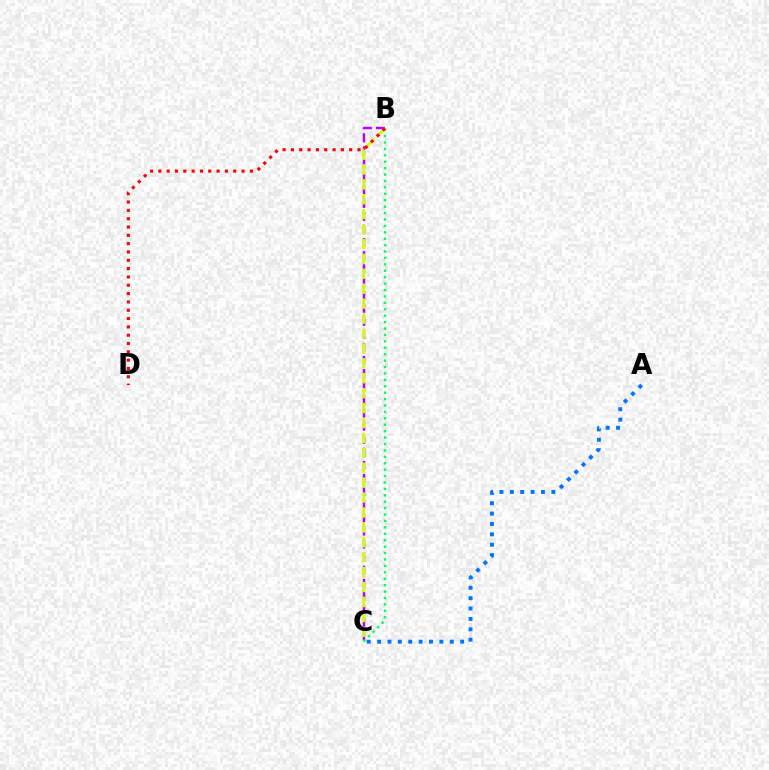{('B', 'C'): [{'color': '#b900ff', 'line_style': 'dashed', 'thickness': 1.78}, {'color': '#00ff5c', 'line_style': 'dotted', 'thickness': 1.74}, {'color': '#d1ff00', 'line_style': 'dashed', 'thickness': 2.03}], ('A', 'C'): [{'color': '#0074ff', 'line_style': 'dotted', 'thickness': 2.82}], ('B', 'D'): [{'color': '#ff0000', 'line_style': 'dotted', 'thickness': 2.26}]}